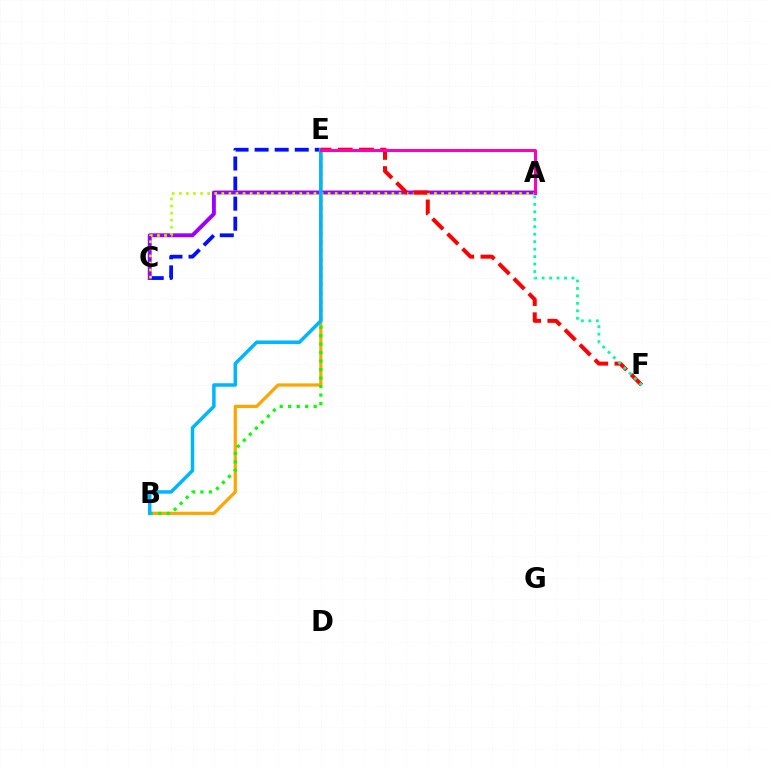{('C', 'E'): [{'color': '#0010ff', 'line_style': 'dashed', 'thickness': 2.73}], ('B', 'E'): [{'color': '#ffa500', 'line_style': 'solid', 'thickness': 2.32}, {'color': '#08ff00', 'line_style': 'dotted', 'thickness': 2.31}, {'color': '#00b5ff', 'line_style': 'solid', 'thickness': 2.52}], ('A', 'C'): [{'color': '#9b00ff', 'line_style': 'solid', 'thickness': 2.81}, {'color': '#b3ff00', 'line_style': 'dotted', 'thickness': 1.93}], ('E', 'F'): [{'color': '#ff0000', 'line_style': 'dashed', 'thickness': 2.88}], ('A', 'E'): [{'color': '#ff00bd', 'line_style': 'solid', 'thickness': 2.17}], ('A', 'F'): [{'color': '#00ff9d', 'line_style': 'dotted', 'thickness': 2.03}]}